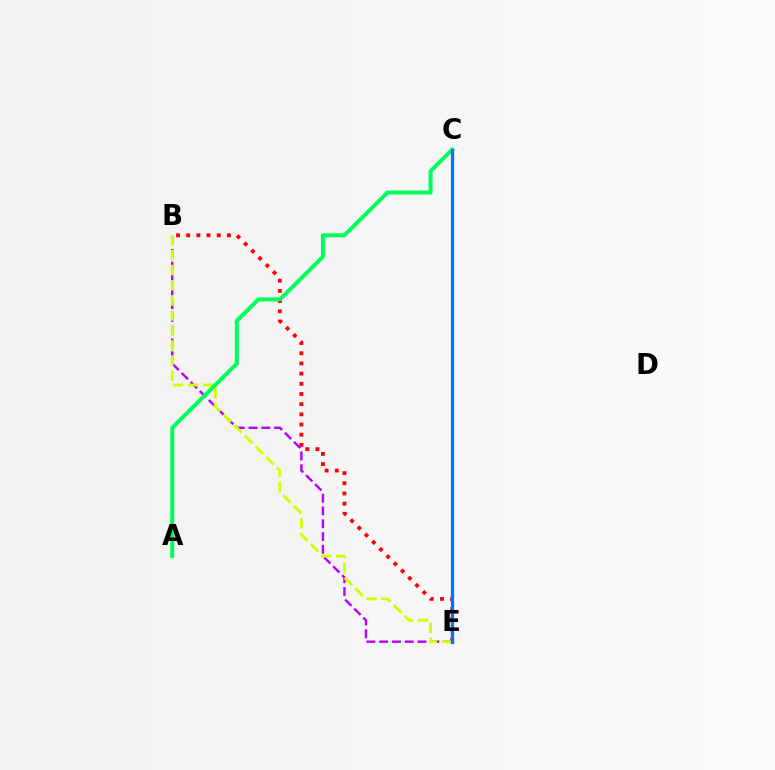{('B', 'E'): [{'color': '#ff0000', 'line_style': 'dotted', 'thickness': 2.77}, {'color': '#b900ff', 'line_style': 'dashed', 'thickness': 1.74}, {'color': '#d1ff00', 'line_style': 'dashed', 'thickness': 2.05}], ('A', 'C'): [{'color': '#00ff5c', 'line_style': 'solid', 'thickness': 2.88}], ('C', 'E'): [{'color': '#0074ff', 'line_style': 'solid', 'thickness': 2.37}]}